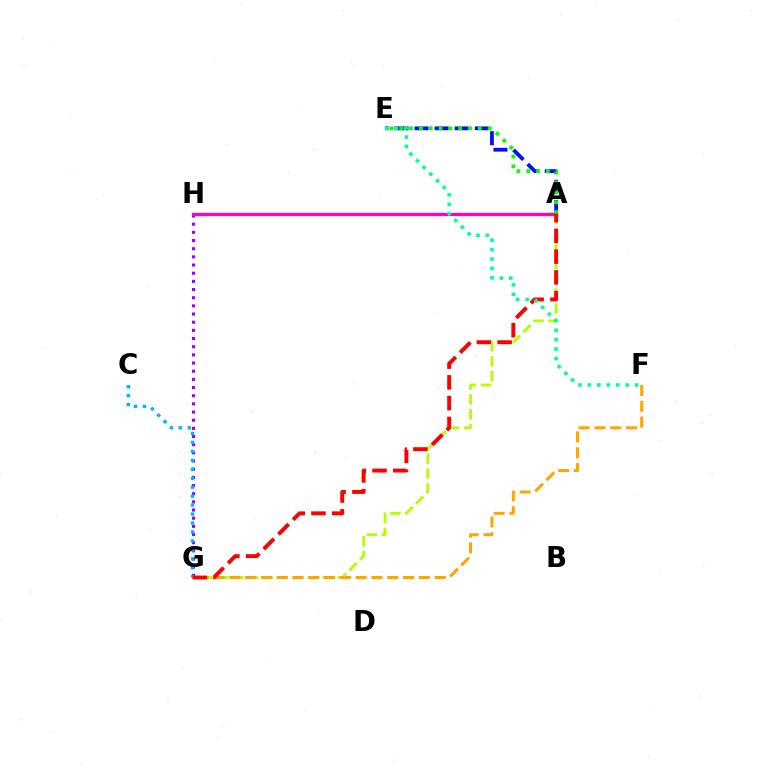{('A', 'G'): [{'color': '#b3ff00', 'line_style': 'dashed', 'thickness': 2.03}, {'color': '#ff0000', 'line_style': 'dashed', 'thickness': 2.82}], ('G', 'H'): [{'color': '#9b00ff', 'line_style': 'dotted', 'thickness': 2.22}], ('C', 'G'): [{'color': '#00b5ff', 'line_style': 'dotted', 'thickness': 2.43}], ('A', 'H'): [{'color': '#ff00bd', 'line_style': 'solid', 'thickness': 2.36}], ('F', 'G'): [{'color': '#ffa500', 'line_style': 'dashed', 'thickness': 2.15}], ('A', 'E'): [{'color': '#0010ff', 'line_style': 'dashed', 'thickness': 2.72}, {'color': '#08ff00', 'line_style': 'dotted', 'thickness': 2.67}], ('E', 'F'): [{'color': '#00ff9d', 'line_style': 'dotted', 'thickness': 2.57}]}